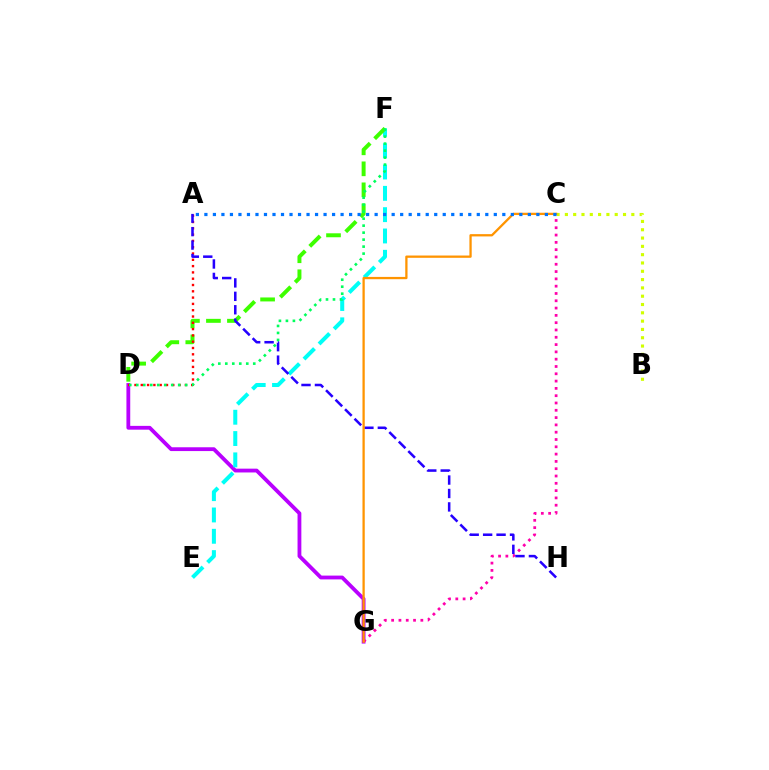{('D', 'G'): [{'color': '#b900ff', 'line_style': 'solid', 'thickness': 2.74}], ('E', 'F'): [{'color': '#00fff6', 'line_style': 'dashed', 'thickness': 2.9}], ('D', 'F'): [{'color': '#3dff00', 'line_style': 'dashed', 'thickness': 2.85}, {'color': '#00ff5c', 'line_style': 'dotted', 'thickness': 1.9}], ('A', 'D'): [{'color': '#ff0000', 'line_style': 'dotted', 'thickness': 1.71}], ('C', 'G'): [{'color': '#ff00ac', 'line_style': 'dotted', 'thickness': 1.98}, {'color': '#ff9400', 'line_style': 'solid', 'thickness': 1.64}], ('B', 'C'): [{'color': '#d1ff00', 'line_style': 'dotted', 'thickness': 2.26}], ('A', 'H'): [{'color': '#2500ff', 'line_style': 'dashed', 'thickness': 1.83}], ('A', 'C'): [{'color': '#0074ff', 'line_style': 'dotted', 'thickness': 2.31}]}